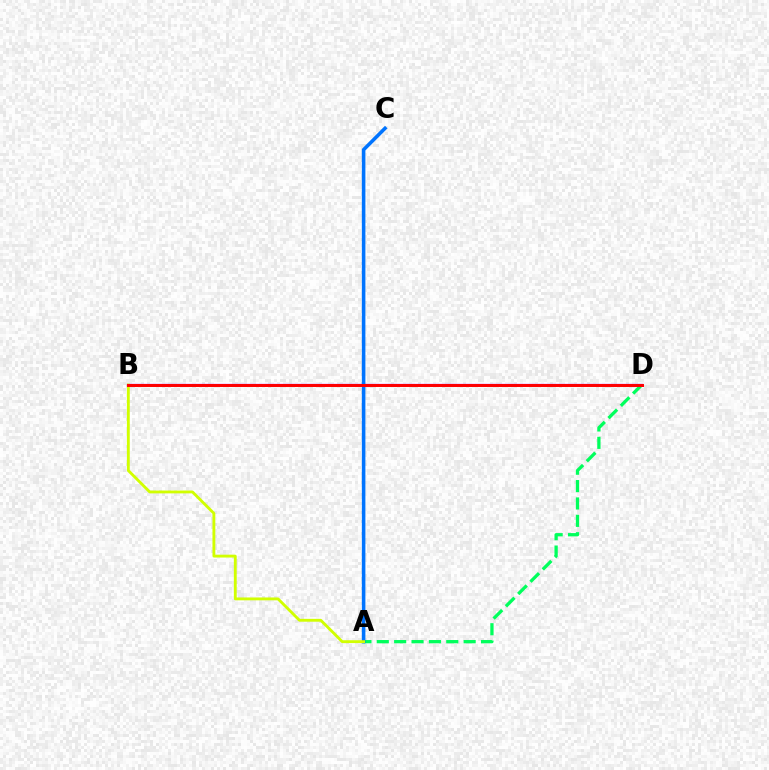{('A', 'D'): [{'color': '#00ff5c', 'line_style': 'dashed', 'thickness': 2.36}], ('B', 'D'): [{'color': '#b900ff', 'line_style': 'solid', 'thickness': 1.63}, {'color': '#ff0000', 'line_style': 'solid', 'thickness': 2.13}], ('A', 'C'): [{'color': '#0074ff', 'line_style': 'solid', 'thickness': 2.56}], ('A', 'B'): [{'color': '#d1ff00', 'line_style': 'solid', 'thickness': 2.05}]}